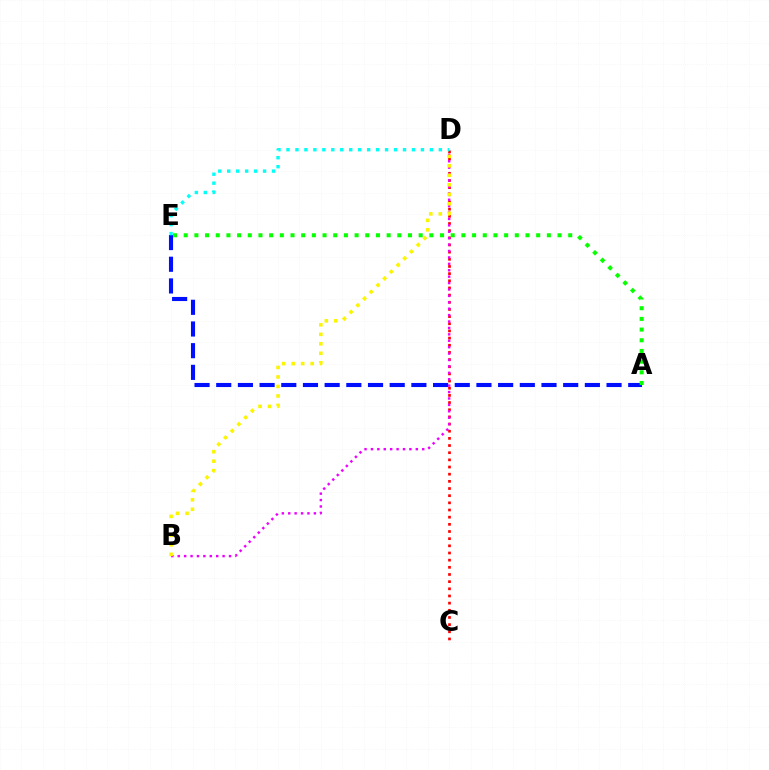{('C', 'D'): [{'color': '#ff0000', 'line_style': 'dotted', 'thickness': 1.95}], ('A', 'E'): [{'color': '#0010ff', 'line_style': 'dashed', 'thickness': 2.95}, {'color': '#08ff00', 'line_style': 'dotted', 'thickness': 2.9}], ('B', 'D'): [{'color': '#ee00ff', 'line_style': 'dotted', 'thickness': 1.74}, {'color': '#fcf500', 'line_style': 'dotted', 'thickness': 2.58}], ('D', 'E'): [{'color': '#00fff6', 'line_style': 'dotted', 'thickness': 2.44}]}